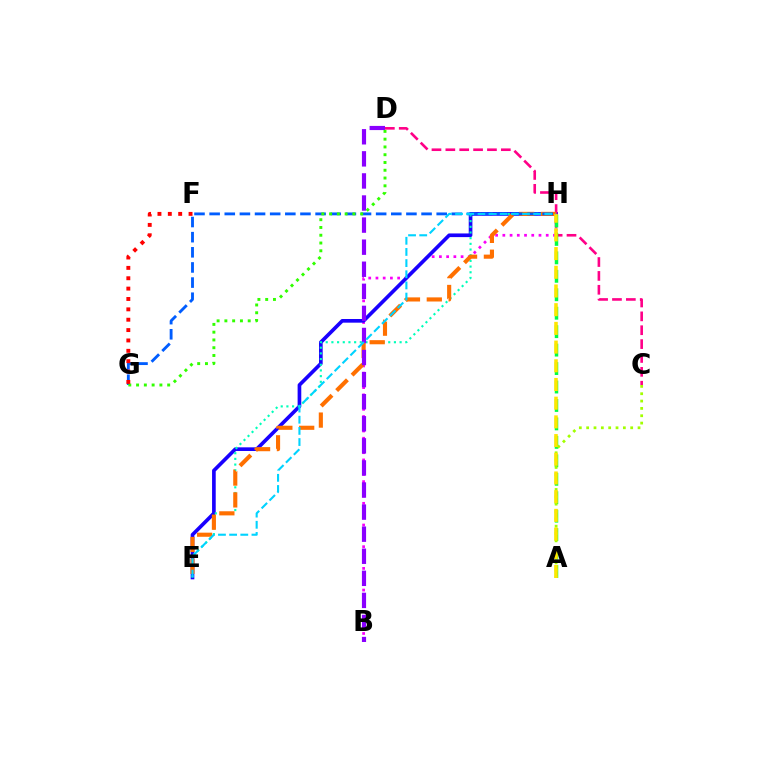{('B', 'H'): [{'color': '#fa00f9', 'line_style': 'dotted', 'thickness': 1.96}], ('E', 'H'): [{'color': '#1900ff', 'line_style': 'solid', 'thickness': 2.64}, {'color': '#00ffbb', 'line_style': 'dotted', 'thickness': 1.54}, {'color': '#ff7000', 'line_style': 'dashed', 'thickness': 2.97}, {'color': '#00d3ff', 'line_style': 'dashed', 'thickness': 1.52}], ('C', 'D'): [{'color': '#ff0088', 'line_style': 'dashed', 'thickness': 1.88}], ('A', 'H'): [{'color': '#00ff45', 'line_style': 'dashed', 'thickness': 2.51}, {'color': '#ffe600', 'line_style': 'dashed', 'thickness': 2.54}], ('A', 'C'): [{'color': '#a2ff00', 'line_style': 'dotted', 'thickness': 1.99}], ('G', 'H'): [{'color': '#005dff', 'line_style': 'dashed', 'thickness': 2.06}], ('B', 'D'): [{'color': '#8a00ff', 'line_style': 'dashed', 'thickness': 3.0}], ('D', 'G'): [{'color': '#31ff00', 'line_style': 'dotted', 'thickness': 2.11}], ('F', 'G'): [{'color': '#ff0000', 'line_style': 'dotted', 'thickness': 2.82}]}